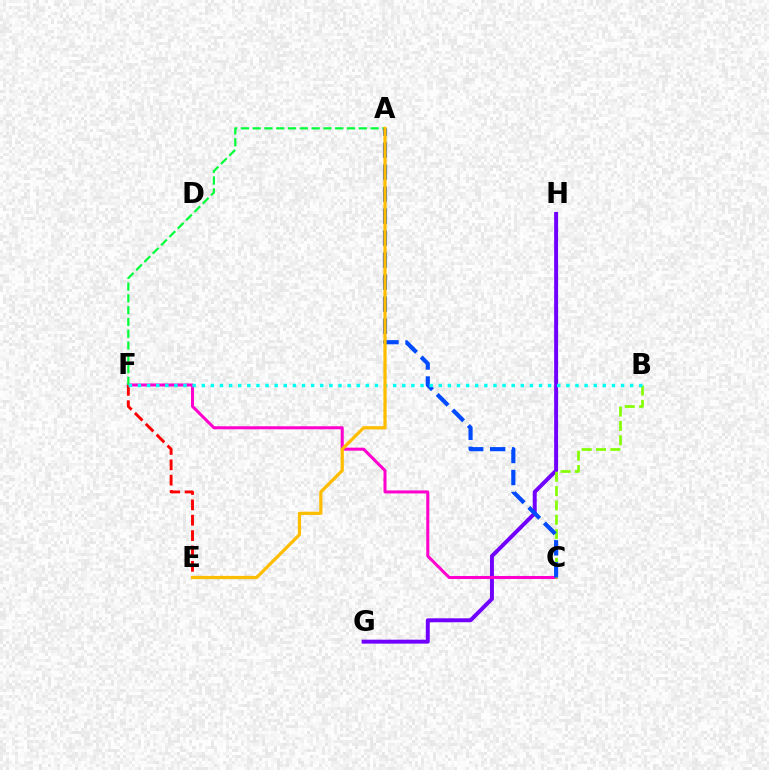{('G', 'H'): [{'color': '#7200ff', 'line_style': 'solid', 'thickness': 2.84}], ('C', 'F'): [{'color': '#ff00cf', 'line_style': 'solid', 'thickness': 2.18}], ('B', 'C'): [{'color': '#84ff00', 'line_style': 'dashed', 'thickness': 1.95}], ('A', 'F'): [{'color': '#00ff39', 'line_style': 'dashed', 'thickness': 1.6}], ('A', 'C'): [{'color': '#004bff', 'line_style': 'dashed', 'thickness': 2.99}], ('E', 'F'): [{'color': '#ff0000', 'line_style': 'dashed', 'thickness': 2.09}], ('B', 'F'): [{'color': '#00fff6', 'line_style': 'dotted', 'thickness': 2.48}], ('A', 'E'): [{'color': '#ffbd00', 'line_style': 'solid', 'thickness': 2.33}]}